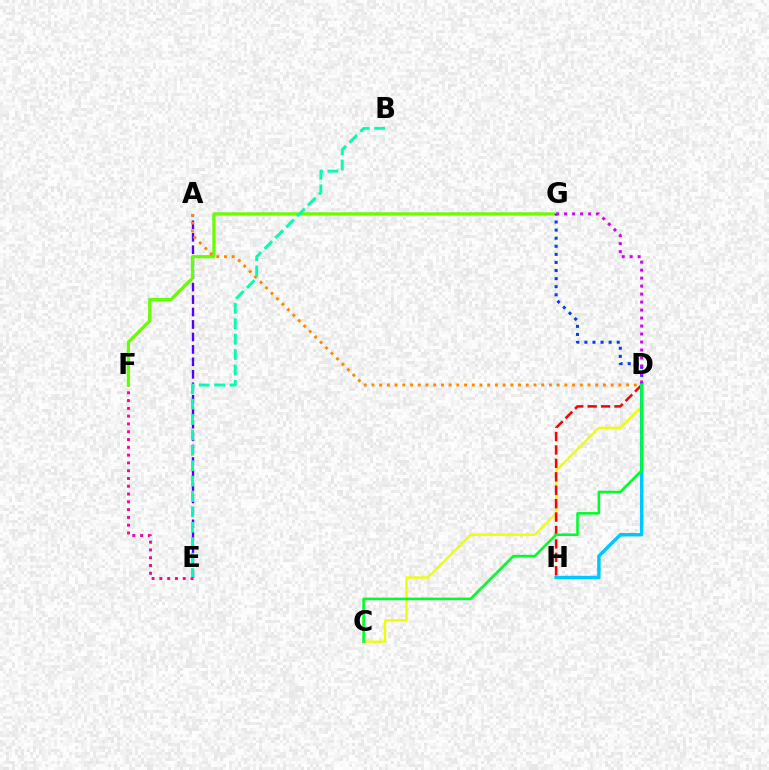{('C', 'D'): [{'color': '#eeff00', 'line_style': 'solid', 'thickness': 1.64}, {'color': '#00ff27', 'line_style': 'solid', 'thickness': 1.86}], ('E', 'F'): [{'color': '#ff00a0', 'line_style': 'dotted', 'thickness': 2.12}], ('D', 'H'): [{'color': '#ff0000', 'line_style': 'dashed', 'thickness': 1.82}, {'color': '#00c7ff', 'line_style': 'solid', 'thickness': 2.48}], ('A', 'E'): [{'color': '#4f00ff', 'line_style': 'dashed', 'thickness': 1.69}], ('F', 'G'): [{'color': '#66ff00', 'line_style': 'solid', 'thickness': 2.3}], ('D', 'G'): [{'color': '#003fff', 'line_style': 'dotted', 'thickness': 2.2}, {'color': '#d600ff', 'line_style': 'dotted', 'thickness': 2.17}], ('A', 'D'): [{'color': '#ff8800', 'line_style': 'dotted', 'thickness': 2.1}], ('B', 'E'): [{'color': '#00ffaf', 'line_style': 'dashed', 'thickness': 2.09}]}